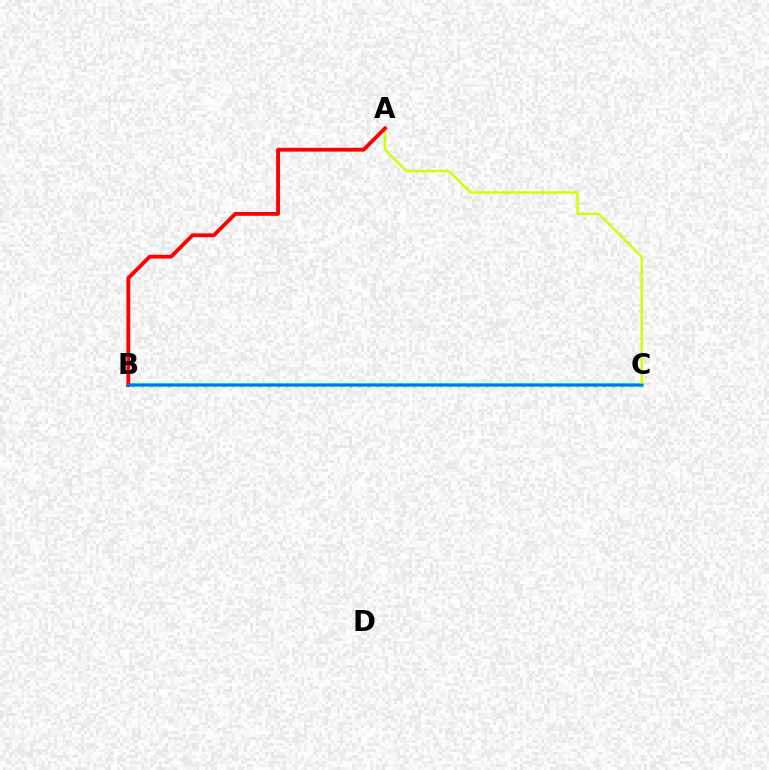{('B', 'C'): [{'color': '#b900ff', 'line_style': 'dotted', 'thickness': 2.46}, {'color': '#00ff5c', 'line_style': 'solid', 'thickness': 2.74}, {'color': '#0074ff', 'line_style': 'solid', 'thickness': 1.76}], ('A', 'C'): [{'color': '#d1ff00', 'line_style': 'solid', 'thickness': 1.72}], ('A', 'B'): [{'color': '#ff0000', 'line_style': 'solid', 'thickness': 2.76}]}